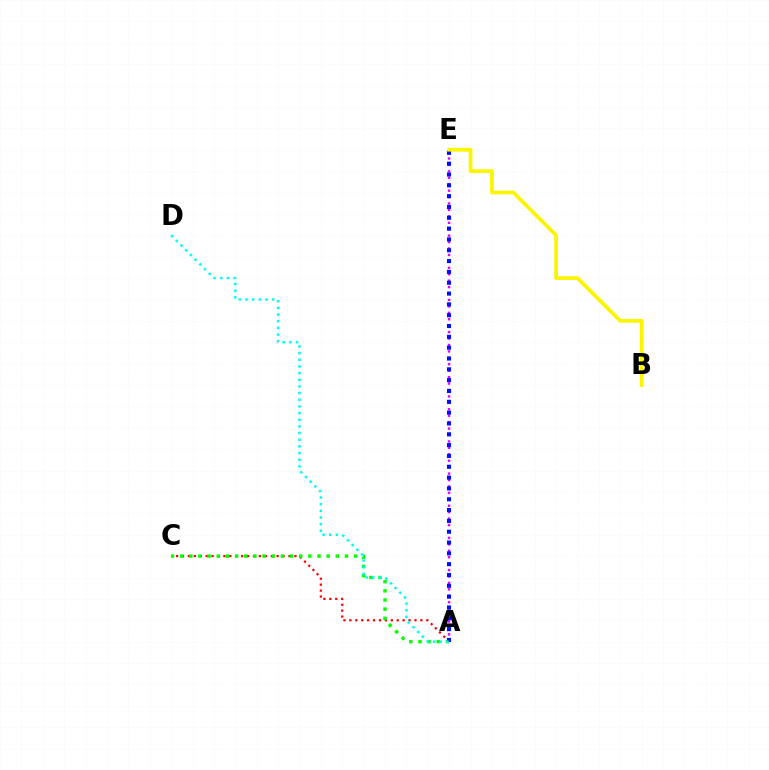{('A', 'C'): [{'color': '#ff0000', 'line_style': 'dotted', 'thickness': 1.61}, {'color': '#08ff00', 'line_style': 'dotted', 'thickness': 2.49}], ('A', 'E'): [{'color': '#ee00ff', 'line_style': 'dotted', 'thickness': 1.75}, {'color': '#0010ff', 'line_style': 'dotted', 'thickness': 2.94}], ('B', 'E'): [{'color': '#fcf500', 'line_style': 'solid', 'thickness': 2.7}], ('A', 'D'): [{'color': '#00fff6', 'line_style': 'dotted', 'thickness': 1.81}]}